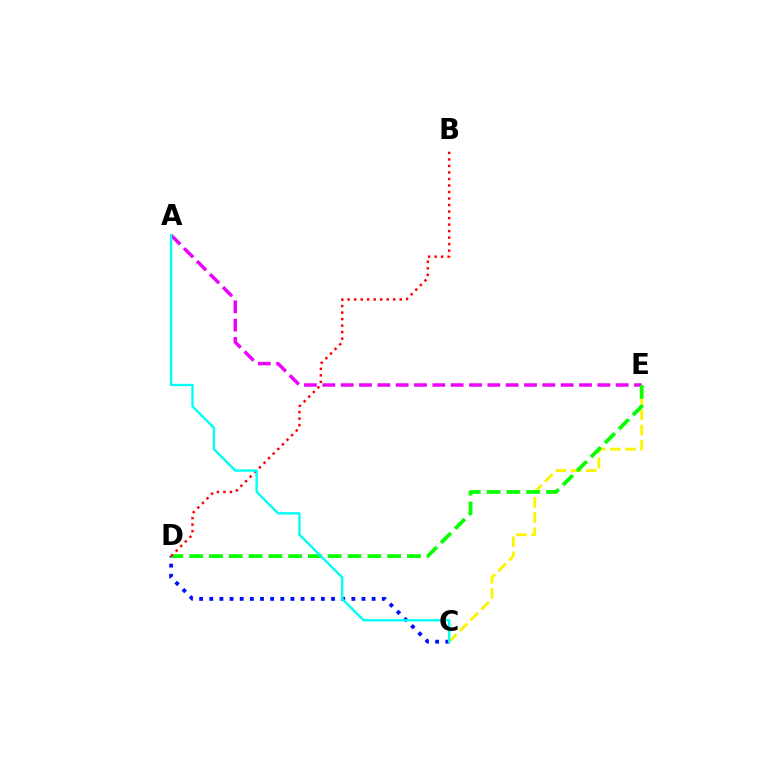{('C', 'D'): [{'color': '#0010ff', 'line_style': 'dotted', 'thickness': 2.76}], ('C', 'E'): [{'color': '#fcf500', 'line_style': 'dashed', 'thickness': 2.06}], ('A', 'E'): [{'color': '#ee00ff', 'line_style': 'dashed', 'thickness': 2.49}], ('D', 'E'): [{'color': '#08ff00', 'line_style': 'dashed', 'thickness': 2.69}], ('B', 'D'): [{'color': '#ff0000', 'line_style': 'dotted', 'thickness': 1.77}], ('A', 'C'): [{'color': '#00fff6', 'line_style': 'solid', 'thickness': 1.71}]}